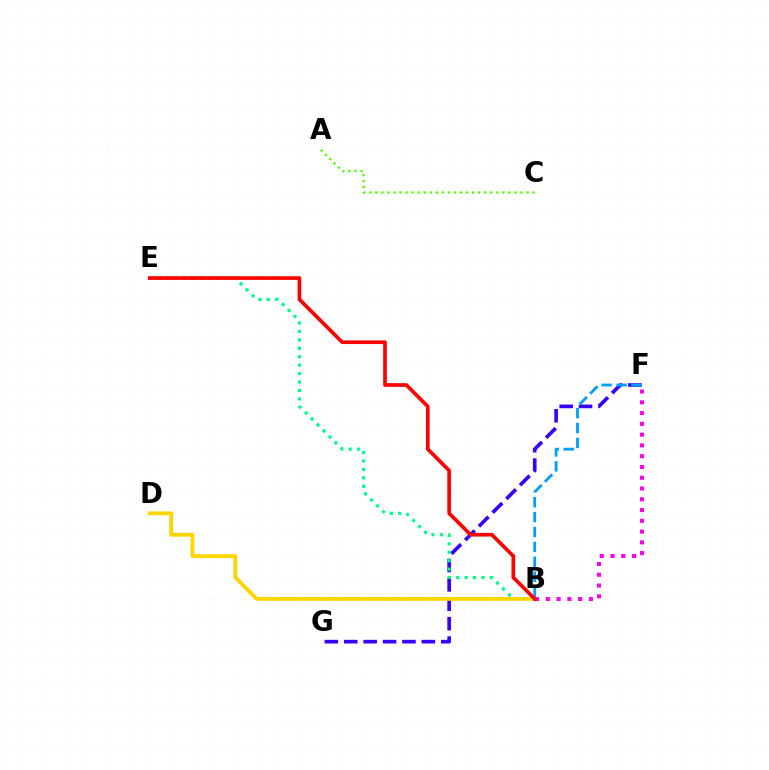{('F', 'G'): [{'color': '#3700ff', 'line_style': 'dashed', 'thickness': 2.64}], ('B', 'F'): [{'color': '#009eff', 'line_style': 'dashed', 'thickness': 2.03}, {'color': '#ff00ed', 'line_style': 'dotted', 'thickness': 2.93}], ('A', 'C'): [{'color': '#4fff00', 'line_style': 'dotted', 'thickness': 1.64}], ('B', 'E'): [{'color': '#00ff86', 'line_style': 'dotted', 'thickness': 2.29}, {'color': '#ff0000', 'line_style': 'solid', 'thickness': 2.65}], ('B', 'D'): [{'color': '#ffd500', 'line_style': 'solid', 'thickness': 2.78}]}